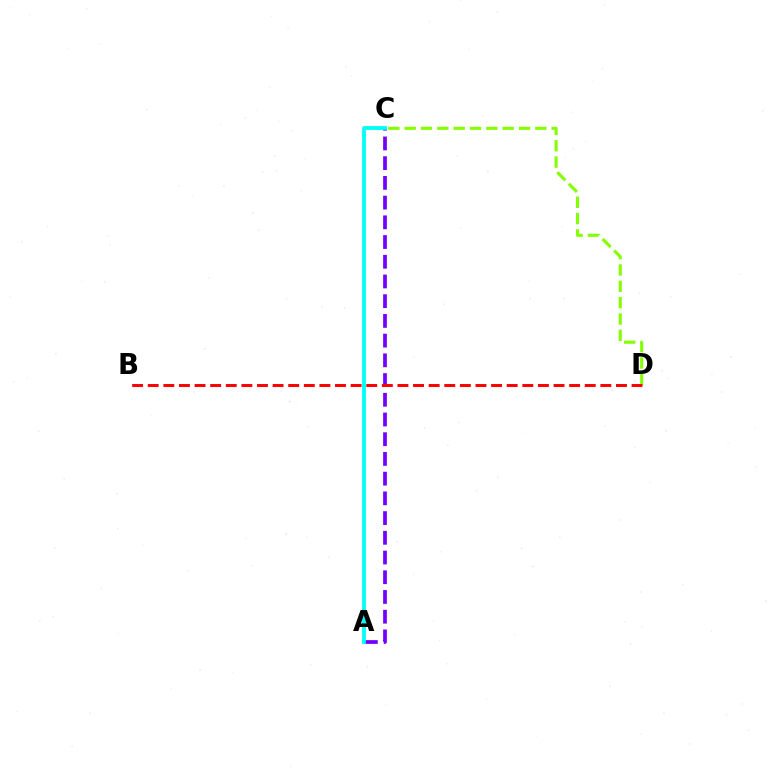{('A', 'C'): [{'color': '#7200ff', 'line_style': 'dashed', 'thickness': 2.68}, {'color': '#00fff6', 'line_style': 'solid', 'thickness': 2.75}], ('C', 'D'): [{'color': '#84ff00', 'line_style': 'dashed', 'thickness': 2.22}], ('B', 'D'): [{'color': '#ff0000', 'line_style': 'dashed', 'thickness': 2.12}]}